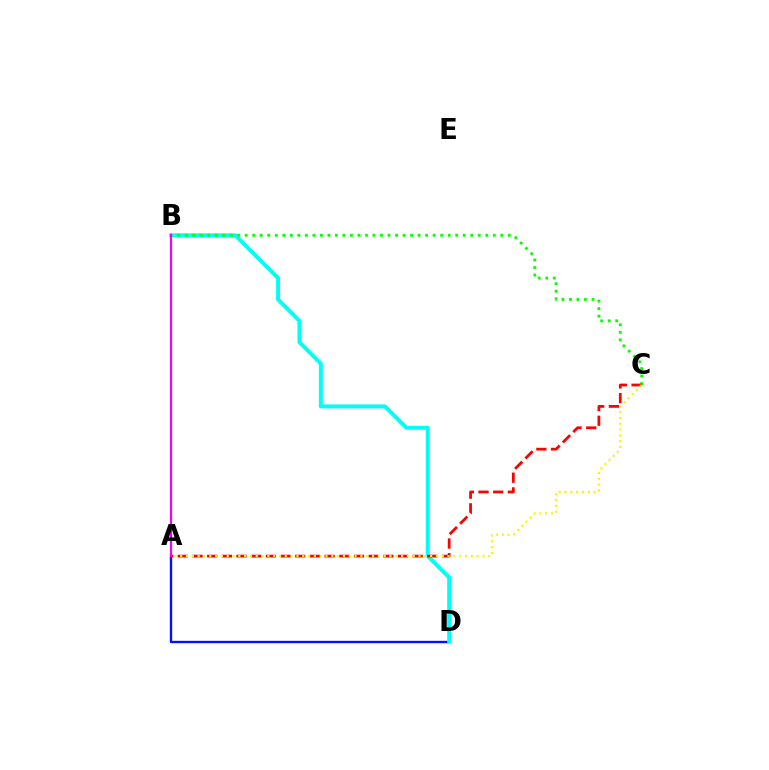{('A', 'D'): [{'color': '#0010ff', 'line_style': 'solid', 'thickness': 1.71}], ('B', 'D'): [{'color': '#00fff6', 'line_style': 'solid', 'thickness': 2.86}], ('B', 'C'): [{'color': '#08ff00', 'line_style': 'dotted', 'thickness': 2.04}], ('A', 'C'): [{'color': '#ff0000', 'line_style': 'dashed', 'thickness': 1.99}, {'color': '#fcf500', 'line_style': 'dotted', 'thickness': 1.58}], ('A', 'B'): [{'color': '#ee00ff', 'line_style': 'solid', 'thickness': 1.57}]}